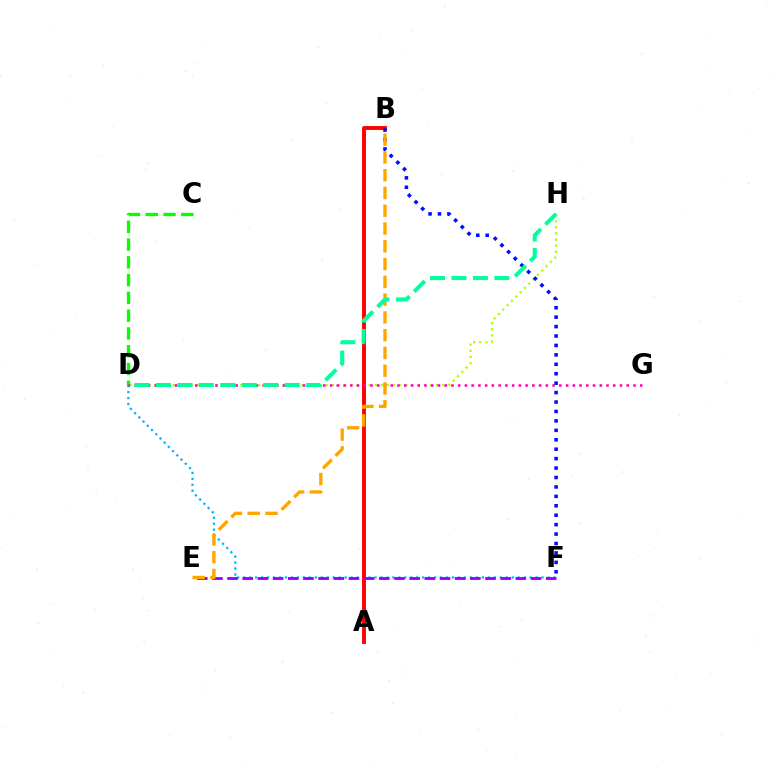{('D', 'H'): [{'color': '#b3ff00', 'line_style': 'dotted', 'thickness': 1.66}, {'color': '#00ff9d', 'line_style': 'dashed', 'thickness': 2.92}], ('D', 'F'): [{'color': '#00b5ff', 'line_style': 'dotted', 'thickness': 1.62}], ('A', 'B'): [{'color': '#ff0000', 'line_style': 'solid', 'thickness': 2.8}], ('C', 'D'): [{'color': '#08ff00', 'line_style': 'dashed', 'thickness': 2.41}], ('D', 'G'): [{'color': '#ff00bd', 'line_style': 'dotted', 'thickness': 1.83}], ('B', 'F'): [{'color': '#0010ff', 'line_style': 'dotted', 'thickness': 2.56}], ('E', 'F'): [{'color': '#9b00ff', 'line_style': 'dashed', 'thickness': 2.06}], ('B', 'E'): [{'color': '#ffa500', 'line_style': 'dashed', 'thickness': 2.41}]}